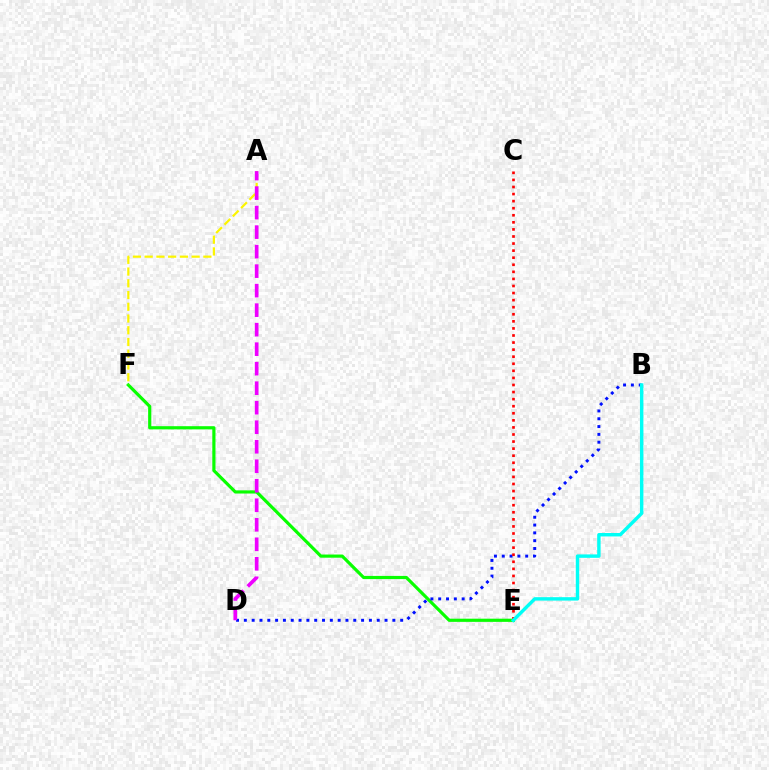{('E', 'F'): [{'color': '#08ff00', 'line_style': 'solid', 'thickness': 2.28}], ('B', 'D'): [{'color': '#0010ff', 'line_style': 'dotted', 'thickness': 2.12}], ('C', 'E'): [{'color': '#ff0000', 'line_style': 'dotted', 'thickness': 1.92}], ('B', 'E'): [{'color': '#00fff6', 'line_style': 'solid', 'thickness': 2.46}], ('A', 'F'): [{'color': '#fcf500', 'line_style': 'dashed', 'thickness': 1.6}], ('A', 'D'): [{'color': '#ee00ff', 'line_style': 'dashed', 'thickness': 2.65}]}